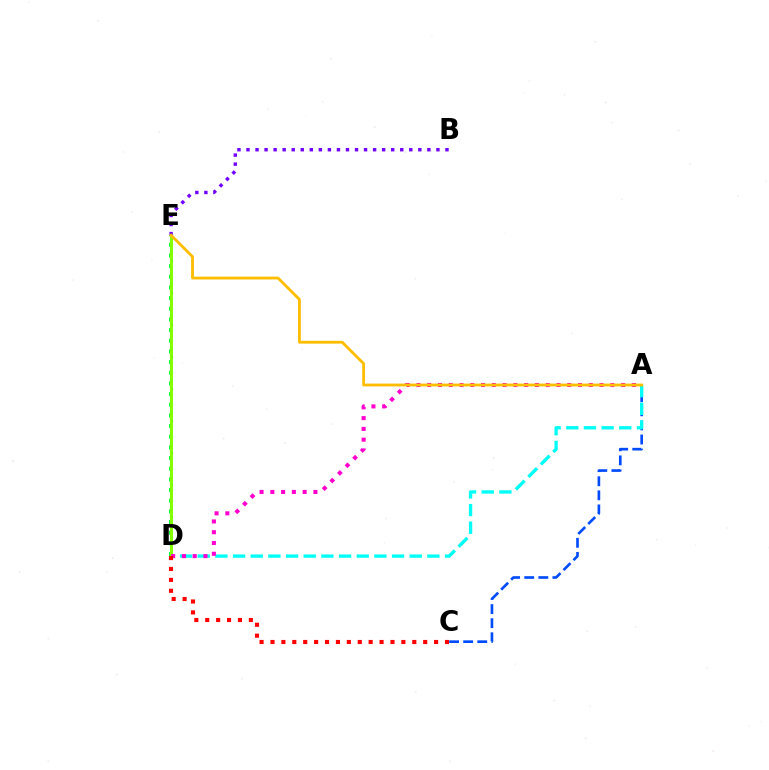{('A', 'C'): [{'color': '#004bff', 'line_style': 'dashed', 'thickness': 1.91}], ('A', 'D'): [{'color': '#00fff6', 'line_style': 'dashed', 'thickness': 2.4}, {'color': '#ff00cf', 'line_style': 'dotted', 'thickness': 2.93}], ('D', 'E'): [{'color': '#00ff39', 'line_style': 'dotted', 'thickness': 2.9}, {'color': '#84ff00', 'line_style': 'solid', 'thickness': 2.18}], ('B', 'E'): [{'color': '#7200ff', 'line_style': 'dotted', 'thickness': 2.46}], ('A', 'E'): [{'color': '#ffbd00', 'line_style': 'solid', 'thickness': 2.02}], ('C', 'D'): [{'color': '#ff0000', 'line_style': 'dotted', 'thickness': 2.96}]}